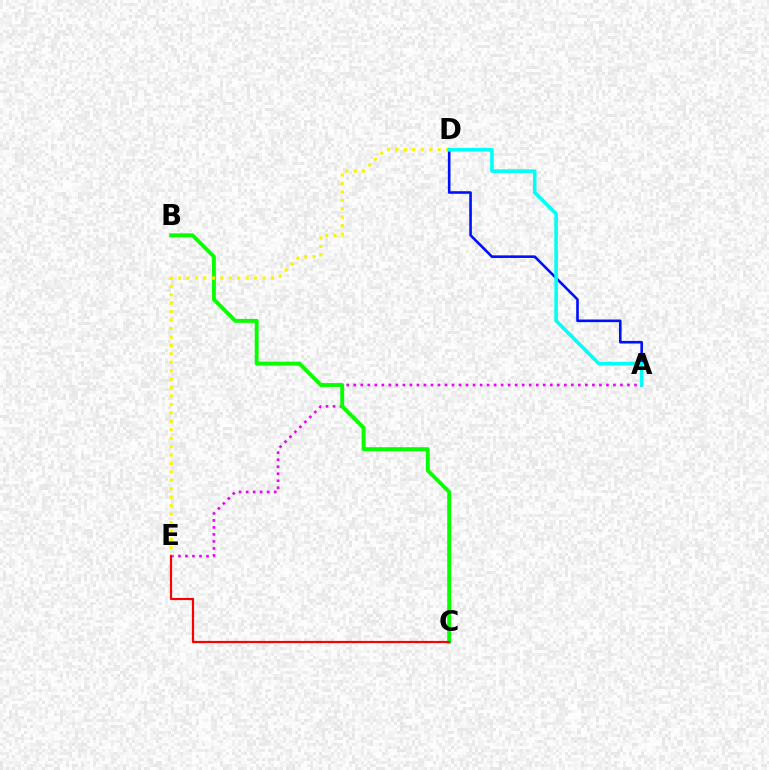{('A', 'D'): [{'color': '#0010ff', 'line_style': 'solid', 'thickness': 1.88}, {'color': '#00fff6', 'line_style': 'solid', 'thickness': 2.57}], ('A', 'E'): [{'color': '#ee00ff', 'line_style': 'dotted', 'thickness': 1.91}], ('B', 'C'): [{'color': '#08ff00', 'line_style': 'solid', 'thickness': 2.81}], ('D', 'E'): [{'color': '#fcf500', 'line_style': 'dotted', 'thickness': 2.29}], ('C', 'E'): [{'color': '#ff0000', 'line_style': 'solid', 'thickness': 1.58}]}